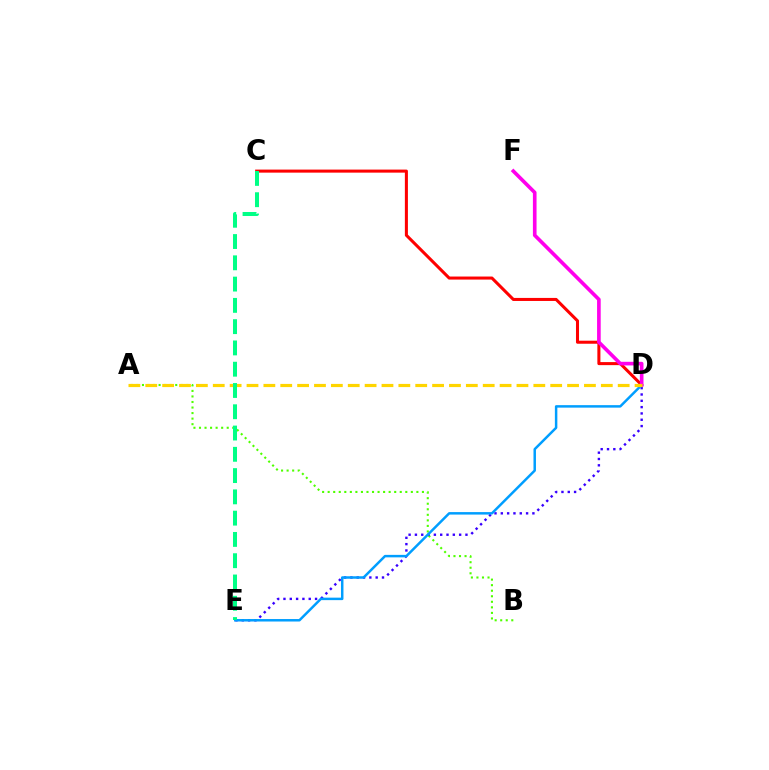{('A', 'B'): [{'color': '#4fff00', 'line_style': 'dotted', 'thickness': 1.51}], ('D', 'E'): [{'color': '#3700ff', 'line_style': 'dotted', 'thickness': 1.72}, {'color': '#009eff', 'line_style': 'solid', 'thickness': 1.79}], ('C', 'D'): [{'color': '#ff0000', 'line_style': 'solid', 'thickness': 2.19}], ('D', 'F'): [{'color': '#ff00ed', 'line_style': 'solid', 'thickness': 2.62}], ('A', 'D'): [{'color': '#ffd500', 'line_style': 'dashed', 'thickness': 2.29}], ('C', 'E'): [{'color': '#00ff86', 'line_style': 'dashed', 'thickness': 2.89}]}